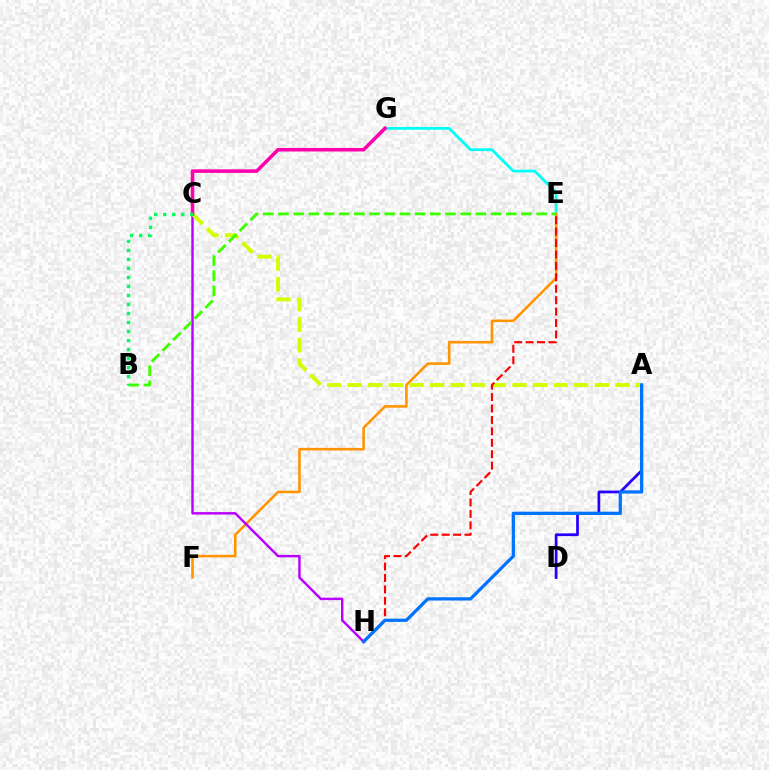{('A', 'D'): [{'color': '#2500ff', 'line_style': 'solid', 'thickness': 1.97}], ('E', 'G'): [{'color': '#00fff6', 'line_style': 'solid', 'thickness': 1.98}], ('E', 'F'): [{'color': '#ff9400', 'line_style': 'solid', 'thickness': 1.86}], ('C', 'H'): [{'color': '#b900ff', 'line_style': 'solid', 'thickness': 1.75}], ('A', 'C'): [{'color': '#d1ff00', 'line_style': 'dashed', 'thickness': 2.8}], ('E', 'H'): [{'color': '#ff0000', 'line_style': 'dashed', 'thickness': 1.55}], ('C', 'G'): [{'color': '#ff00ac', 'line_style': 'solid', 'thickness': 2.55}], ('B', 'E'): [{'color': '#3dff00', 'line_style': 'dashed', 'thickness': 2.06}], ('A', 'H'): [{'color': '#0074ff', 'line_style': 'solid', 'thickness': 2.34}], ('B', 'C'): [{'color': '#00ff5c', 'line_style': 'dotted', 'thickness': 2.45}]}